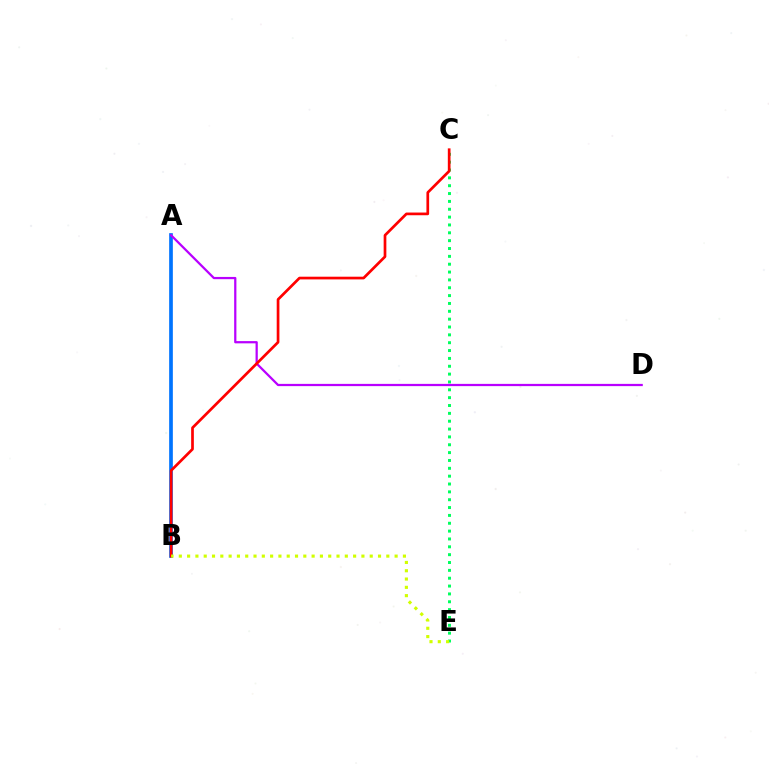{('A', 'B'): [{'color': '#0074ff', 'line_style': 'solid', 'thickness': 2.66}], ('C', 'E'): [{'color': '#00ff5c', 'line_style': 'dotted', 'thickness': 2.13}], ('A', 'D'): [{'color': '#b900ff', 'line_style': 'solid', 'thickness': 1.62}], ('B', 'C'): [{'color': '#ff0000', 'line_style': 'solid', 'thickness': 1.95}], ('B', 'E'): [{'color': '#d1ff00', 'line_style': 'dotted', 'thickness': 2.26}]}